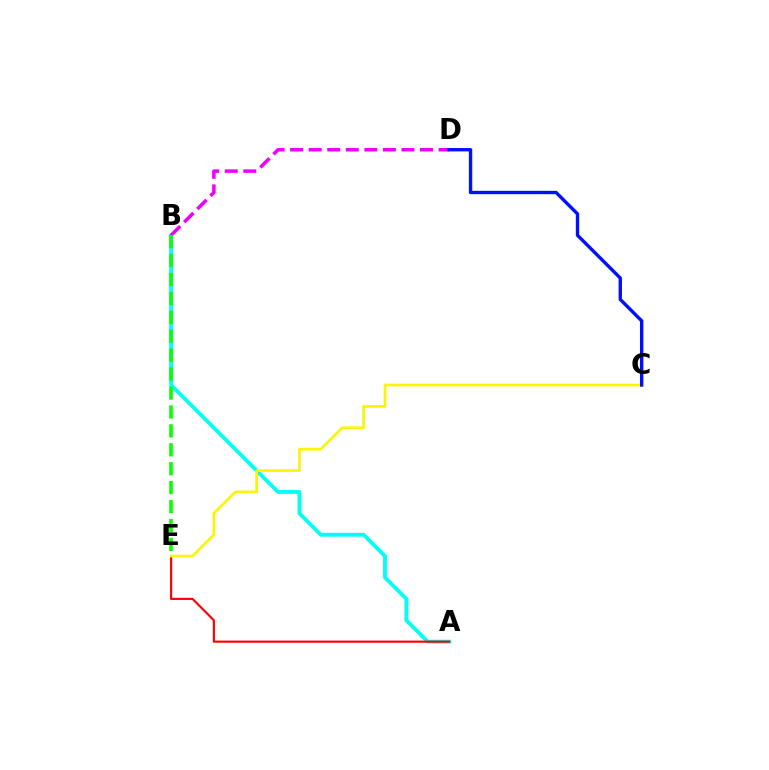{('A', 'B'): [{'color': '#00fff6', 'line_style': 'solid', 'thickness': 2.77}], ('B', 'D'): [{'color': '#ee00ff', 'line_style': 'dashed', 'thickness': 2.52}], ('A', 'E'): [{'color': '#ff0000', 'line_style': 'solid', 'thickness': 1.55}], ('B', 'E'): [{'color': '#08ff00', 'line_style': 'dashed', 'thickness': 2.57}], ('C', 'E'): [{'color': '#fcf500', 'line_style': 'solid', 'thickness': 1.93}], ('C', 'D'): [{'color': '#0010ff', 'line_style': 'solid', 'thickness': 2.43}]}